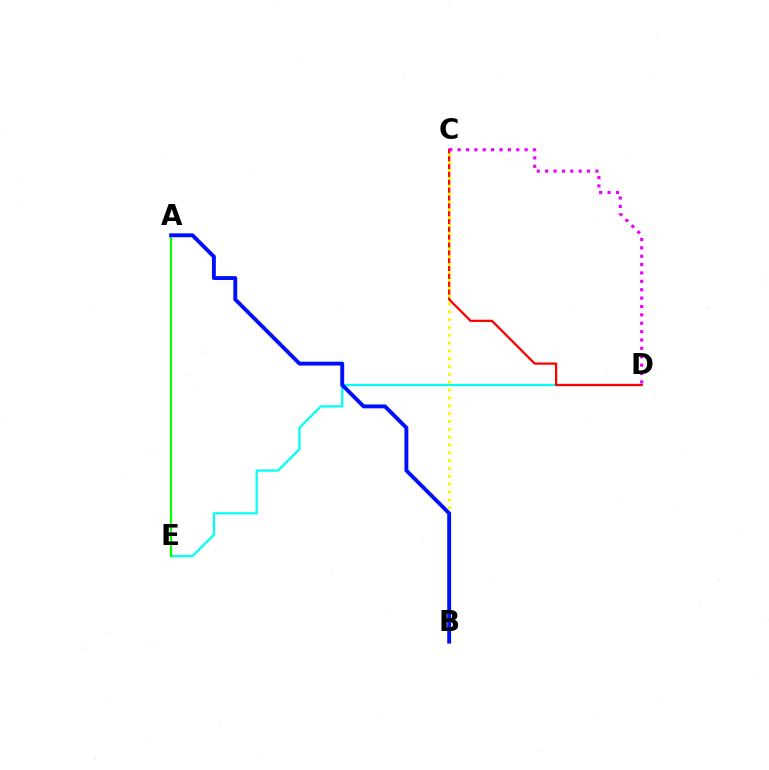{('D', 'E'): [{'color': '#00fff6', 'line_style': 'solid', 'thickness': 1.61}], ('C', 'D'): [{'color': '#ff0000', 'line_style': 'solid', 'thickness': 1.63}, {'color': '#ee00ff', 'line_style': 'dotted', 'thickness': 2.28}], ('A', 'E'): [{'color': '#08ff00', 'line_style': 'solid', 'thickness': 1.59}], ('B', 'C'): [{'color': '#fcf500', 'line_style': 'dotted', 'thickness': 2.13}], ('A', 'B'): [{'color': '#0010ff', 'line_style': 'solid', 'thickness': 2.81}]}